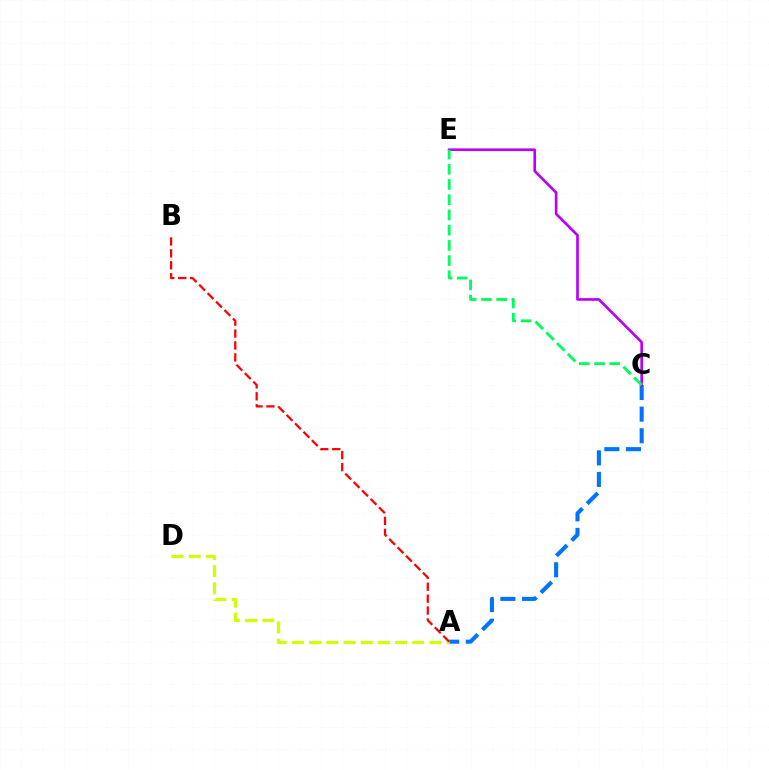{('A', 'C'): [{'color': '#0074ff', 'line_style': 'dashed', 'thickness': 2.94}], ('C', 'E'): [{'color': '#b900ff', 'line_style': 'solid', 'thickness': 1.92}, {'color': '#00ff5c', 'line_style': 'dashed', 'thickness': 2.07}], ('A', 'D'): [{'color': '#d1ff00', 'line_style': 'dashed', 'thickness': 2.34}], ('A', 'B'): [{'color': '#ff0000', 'line_style': 'dashed', 'thickness': 1.62}]}